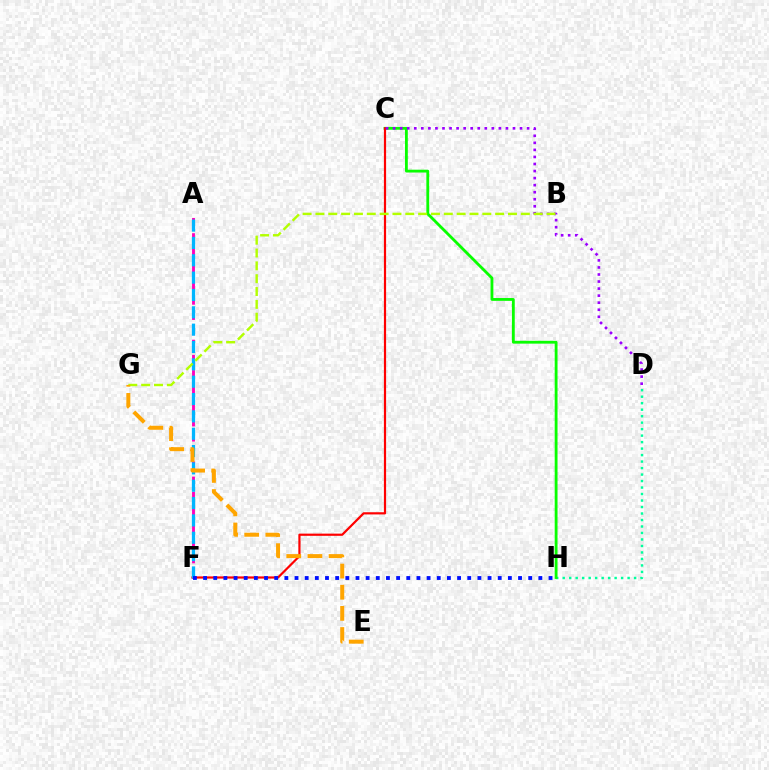{('D', 'H'): [{'color': '#00ff9d', 'line_style': 'dotted', 'thickness': 1.76}], ('A', 'F'): [{'color': '#ff00bd', 'line_style': 'dashed', 'thickness': 2.07}, {'color': '#00b5ff', 'line_style': 'dashed', 'thickness': 2.36}], ('C', 'H'): [{'color': '#08ff00', 'line_style': 'solid', 'thickness': 2.03}], ('C', 'F'): [{'color': '#ff0000', 'line_style': 'solid', 'thickness': 1.58}], ('C', 'D'): [{'color': '#9b00ff', 'line_style': 'dotted', 'thickness': 1.92}], ('F', 'H'): [{'color': '#0010ff', 'line_style': 'dotted', 'thickness': 2.76}], ('B', 'G'): [{'color': '#b3ff00', 'line_style': 'dashed', 'thickness': 1.74}], ('E', 'G'): [{'color': '#ffa500', 'line_style': 'dashed', 'thickness': 2.87}]}